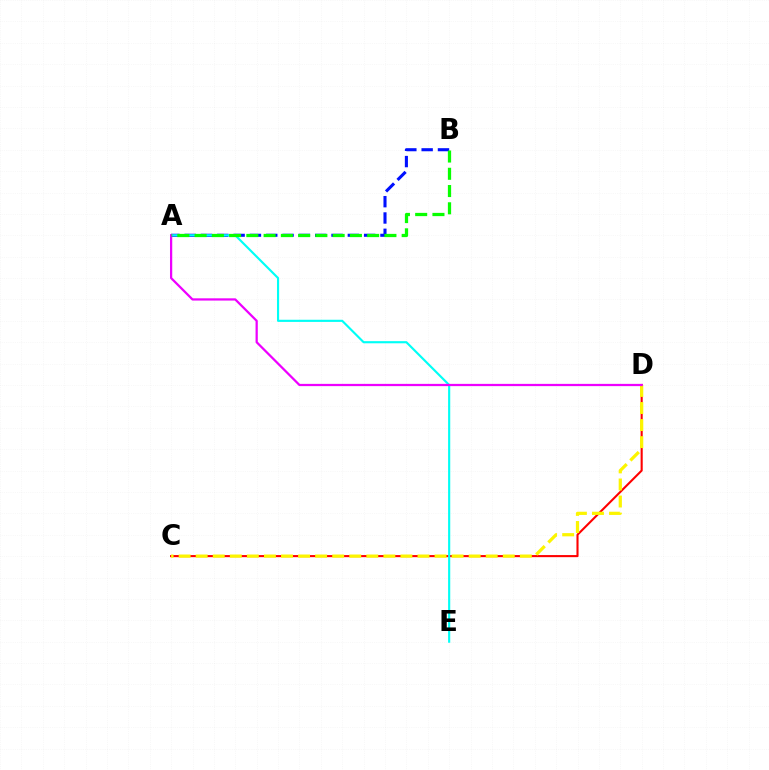{('A', 'B'): [{'color': '#0010ff', 'line_style': 'dashed', 'thickness': 2.22}, {'color': '#08ff00', 'line_style': 'dashed', 'thickness': 2.34}], ('C', 'D'): [{'color': '#ff0000', 'line_style': 'solid', 'thickness': 1.51}, {'color': '#fcf500', 'line_style': 'dashed', 'thickness': 2.32}], ('A', 'E'): [{'color': '#00fff6', 'line_style': 'solid', 'thickness': 1.54}], ('A', 'D'): [{'color': '#ee00ff', 'line_style': 'solid', 'thickness': 1.62}]}